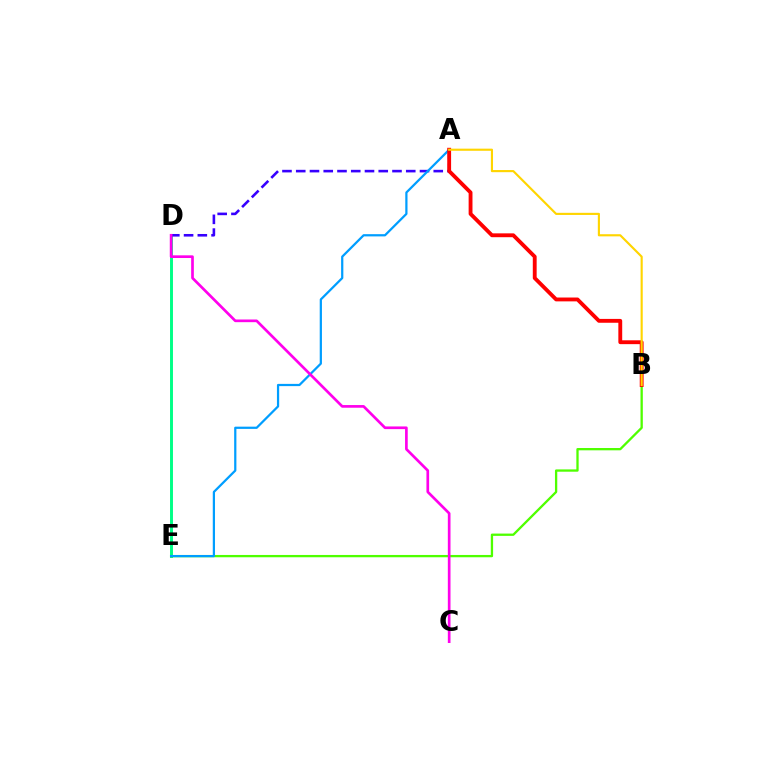{('D', 'E'): [{'color': '#00ff86', 'line_style': 'solid', 'thickness': 2.11}], ('B', 'E'): [{'color': '#4fff00', 'line_style': 'solid', 'thickness': 1.66}], ('A', 'D'): [{'color': '#3700ff', 'line_style': 'dashed', 'thickness': 1.87}], ('A', 'E'): [{'color': '#009eff', 'line_style': 'solid', 'thickness': 1.61}], ('A', 'B'): [{'color': '#ff0000', 'line_style': 'solid', 'thickness': 2.77}, {'color': '#ffd500', 'line_style': 'solid', 'thickness': 1.54}], ('C', 'D'): [{'color': '#ff00ed', 'line_style': 'solid', 'thickness': 1.93}]}